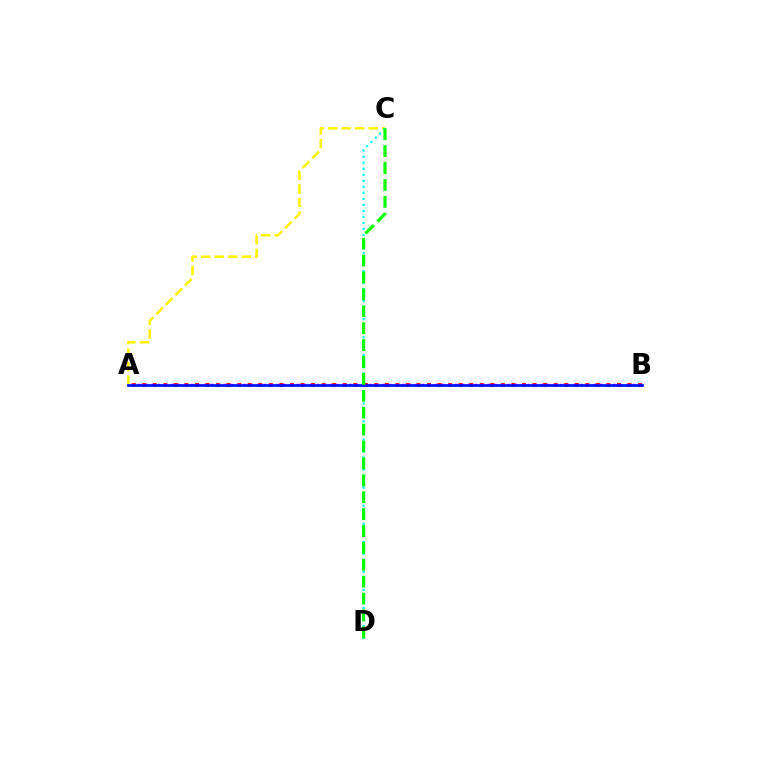{('A', 'B'): [{'color': '#ff0000', 'line_style': 'dotted', 'thickness': 2.87}, {'color': '#ee00ff', 'line_style': 'dotted', 'thickness': 1.79}, {'color': '#0010ff', 'line_style': 'solid', 'thickness': 1.97}], ('A', 'C'): [{'color': '#fcf500', 'line_style': 'dashed', 'thickness': 1.84}], ('C', 'D'): [{'color': '#00fff6', 'line_style': 'dotted', 'thickness': 1.63}, {'color': '#08ff00', 'line_style': 'dashed', 'thickness': 2.3}]}